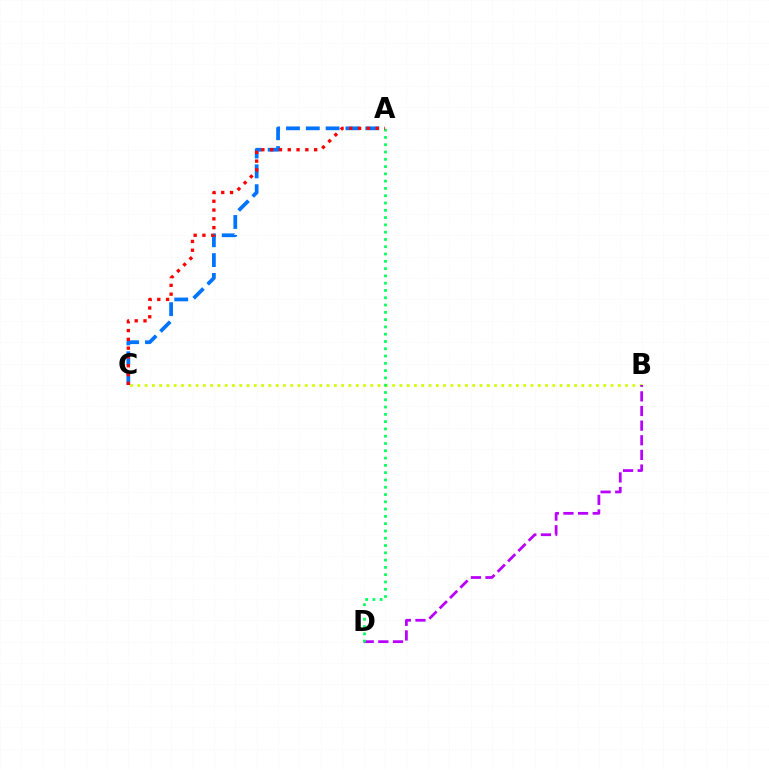{('B', 'C'): [{'color': '#d1ff00', 'line_style': 'dotted', 'thickness': 1.98}], ('B', 'D'): [{'color': '#b900ff', 'line_style': 'dashed', 'thickness': 1.99}], ('A', 'C'): [{'color': '#0074ff', 'line_style': 'dashed', 'thickness': 2.69}, {'color': '#ff0000', 'line_style': 'dotted', 'thickness': 2.39}], ('A', 'D'): [{'color': '#00ff5c', 'line_style': 'dotted', 'thickness': 1.98}]}